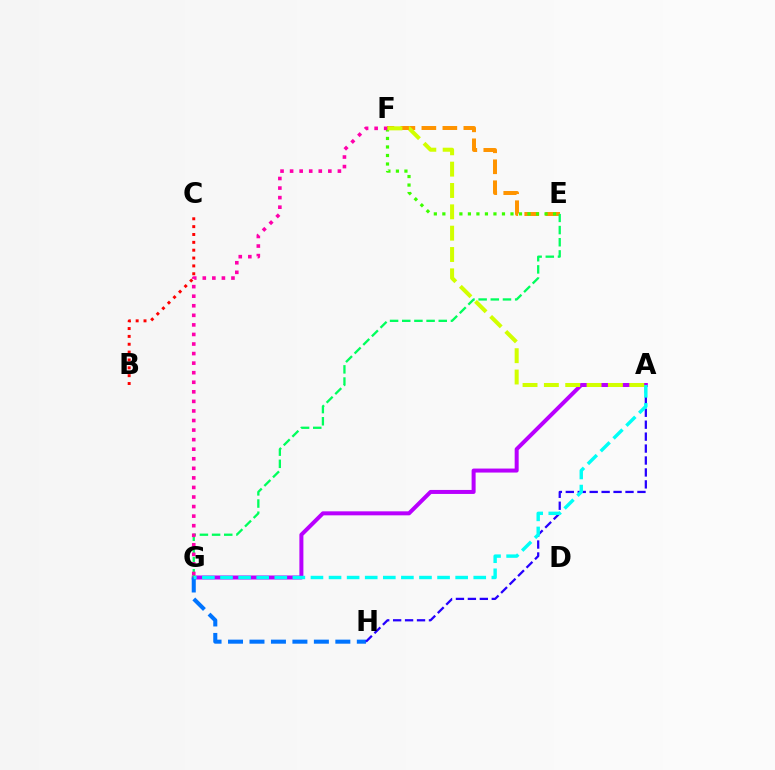{('A', 'G'): [{'color': '#b900ff', 'line_style': 'solid', 'thickness': 2.88}, {'color': '#00fff6', 'line_style': 'dashed', 'thickness': 2.46}], ('E', 'F'): [{'color': '#ff9400', 'line_style': 'dashed', 'thickness': 2.85}, {'color': '#3dff00', 'line_style': 'dotted', 'thickness': 2.31}], ('E', 'G'): [{'color': '#00ff5c', 'line_style': 'dashed', 'thickness': 1.65}], ('G', 'H'): [{'color': '#0074ff', 'line_style': 'dashed', 'thickness': 2.92}], ('B', 'C'): [{'color': '#ff0000', 'line_style': 'dotted', 'thickness': 2.13}], ('A', 'H'): [{'color': '#2500ff', 'line_style': 'dashed', 'thickness': 1.62}], ('F', 'G'): [{'color': '#ff00ac', 'line_style': 'dotted', 'thickness': 2.6}], ('A', 'F'): [{'color': '#d1ff00', 'line_style': 'dashed', 'thickness': 2.9}]}